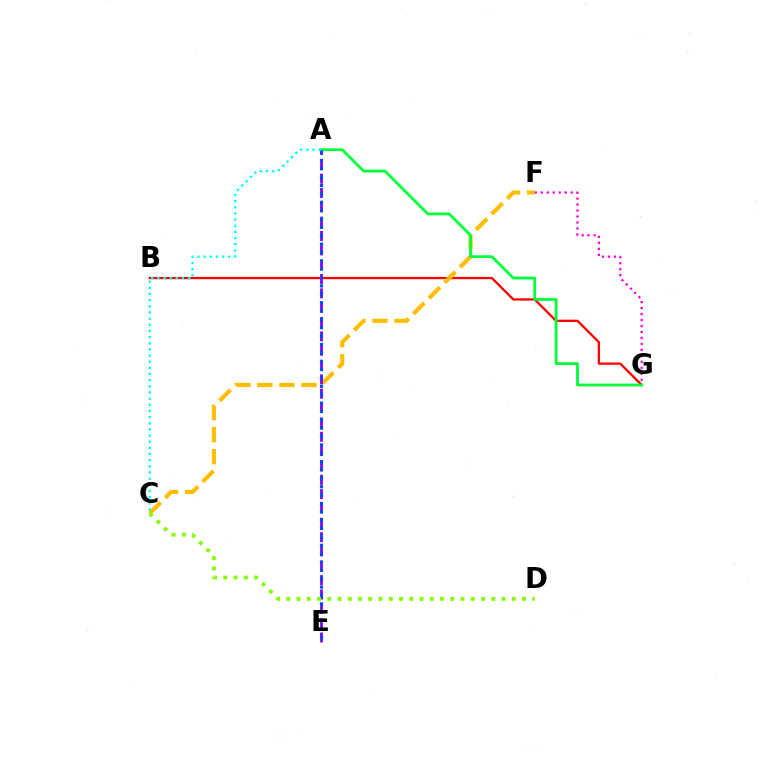{('B', 'G'): [{'color': '#ff0000', 'line_style': 'solid', 'thickness': 1.65}], ('C', 'F'): [{'color': '#ffbd00', 'line_style': 'dashed', 'thickness': 2.99}], ('F', 'G'): [{'color': '#ff00cf', 'line_style': 'dotted', 'thickness': 1.62}], ('A', 'G'): [{'color': '#00ff39', 'line_style': 'solid', 'thickness': 2.01}], ('A', 'E'): [{'color': '#7200ff', 'line_style': 'dashed', 'thickness': 1.95}, {'color': '#004bff', 'line_style': 'dotted', 'thickness': 2.27}], ('A', 'C'): [{'color': '#00fff6', 'line_style': 'dotted', 'thickness': 1.67}], ('C', 'D'): [{'color': '#84ff00', 'line_style': 'dotted', 'thickness': 2.79}]}